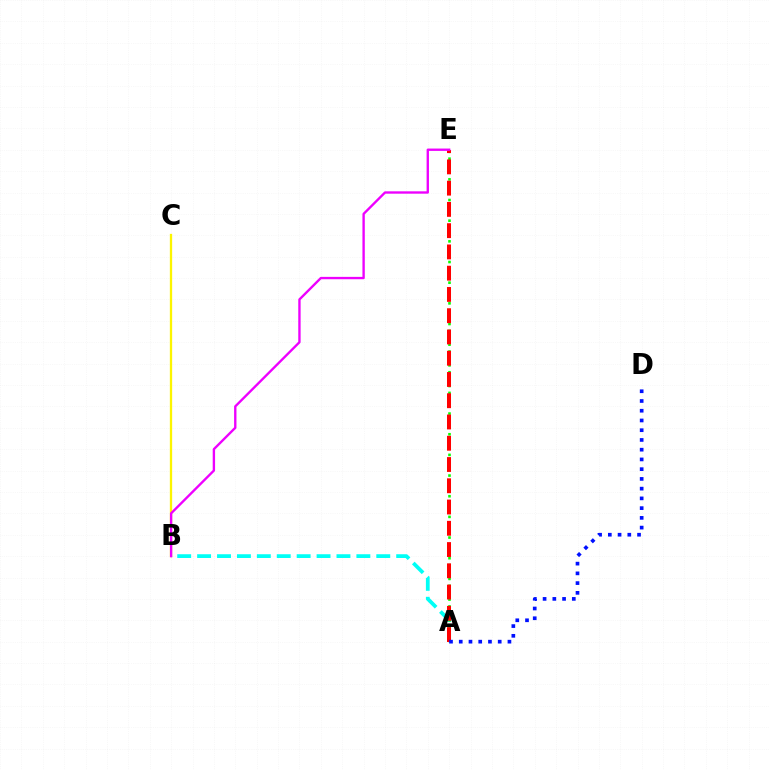{('A', 'B'): [{'color': '#00fff6', 'line_style': 'dashed', 'thickness': 2.7}], ('A', 'E'): [{'color': '#08ff00', 'line_style': 'dotted', 'thickness': 1.87}, {'color': '#ff0000', 'line_style': 'dashed', 'thickness': 2.89}], ('B', 'C'): [{'color': '#fcf500', 'line_style': 'solid', 'thickness': 1.65}], ('A', 'D'): [{'color': '#0010ff', 'line_style': 'dotted', 'thickness': 2.65}], ('B', 'E'): [{'color': '#ee00ff', 'line_style': 'solid', 'thickness': 1.7}]}